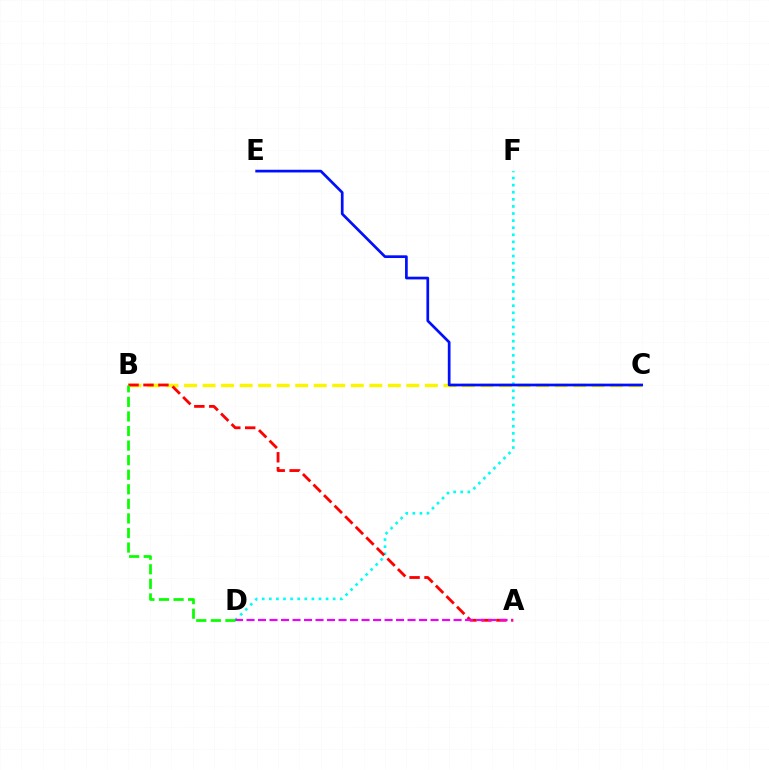{('D', 'F'): [{'color': '#00fff6', 'line_style': 'dotted', 'thickness': 1.93}], ('B', 'C'): [{'color': '#fcf500', 'line_style': 'dashed', 'thickness': 2.52}], ('A', 'B'): [{'color': '#ff0000', 'line_style': 'dashed', 'thickness': 2.03}], ('A', 'D'): [{'color': '#ee00ff', 'line_style': 'dashed', 'thickness': 1.56}], ('C', 'E'): [{'color': '#0010ff', 'line_style': 'solid', 'thickness': 1.95}], ('B', 'D'): [{'color': '#08ff00', 'line_style': 'dashed', 'thickness': 1.98}]}